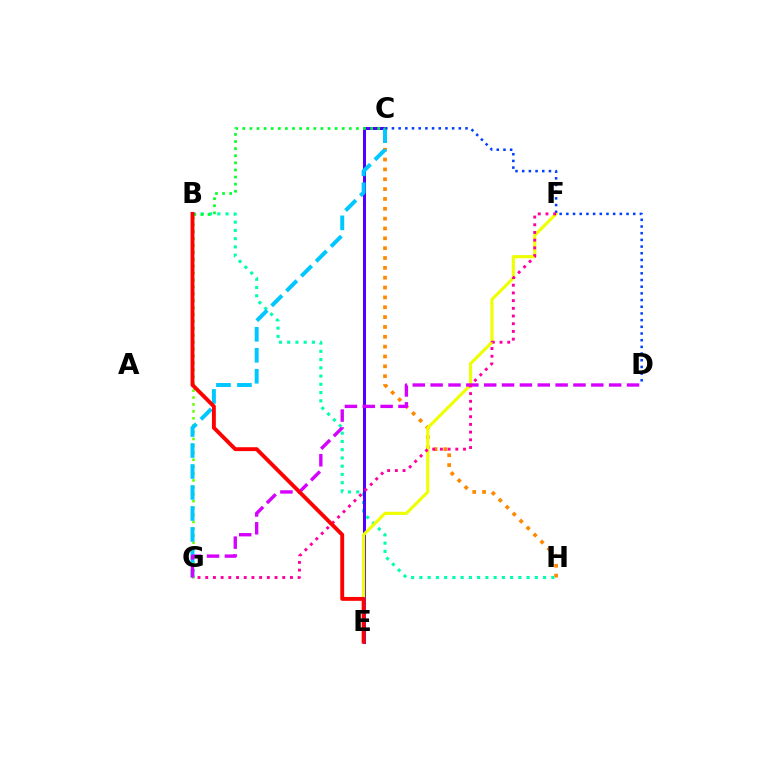{('B', 'G'): [{'color': '#66ff00', 'line_style': 'dotted', 'thickness': 1.88}], ('C', 'H'): [{'color': '#ff8800', 'line_style': 'dotted', 'thickness': 2.68}], ('B', 'H'): [{'color': '#00ffaf', 'line_style': 'dotted', 'thickness': 2.24}], ('C', 'E'): [{'color': '#4f00ff', 'line_style': 'solid', 'thickness': 2.18}], ('C', 'G'): [{'color': '#00c7ff', 'line_style': 'dashed', 'thickness': 2.85}], ('E', 'F'): [{'color': '#eeff00', 'line_style': 'solid', 'thickness': 2.24}], ('C', 'D'): [{'color': '#003fff', 'line_style': 'dotted', 'thickness': 1.82}], ('D', 'G'): [{'color': '#d600ff', 'line_style': 'dashed', 'thickness': 2.43}], ('B', 'C'): [{'color': '#00ff27', 'line_style': 'dotted', 'thickness': 1.93}], ('F', 'G'): [{'color': '#ff00a0', 'line_style': 'dotted', 'thickness': 2.09}], ('B', 'E'): [{'color': '#ff0000', 'line_style': 'solid', 'thickness': 2.79}]}